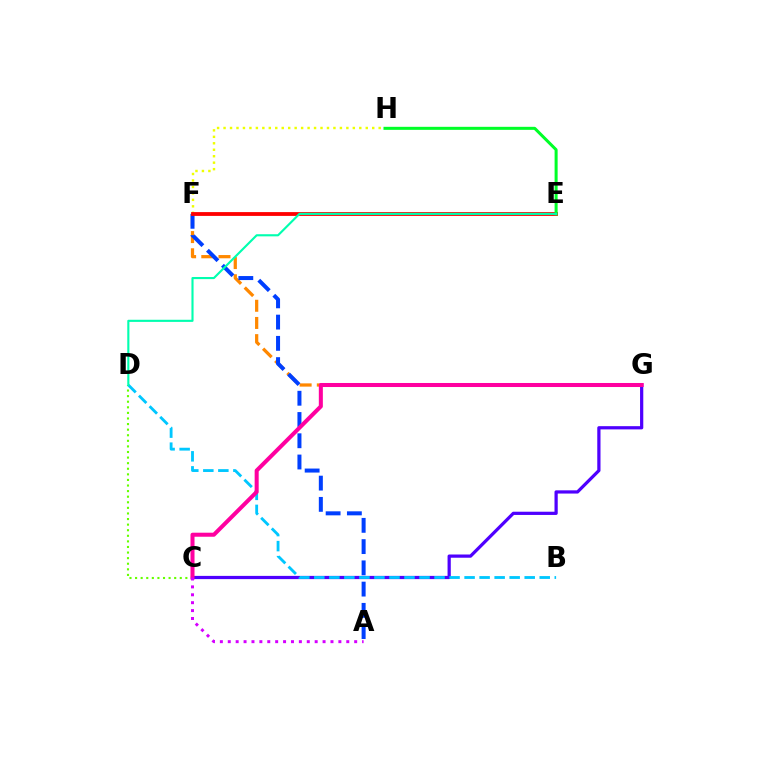{('F', 'G'): [{'color': '#ff8800', 'line_style': 'dashed', 'thickness': 2.34}], ('C', 'D'): [{'color': '#66ff00', 'line_style': 'dotted', 'thickness': 1.52}], ('F', 'H'): [{'color': '#eeff00', 'line_style': 'dotted', 'thickness': 1.76}], ('C', 'G'): [{'color': '#4f00ff', 'line_style': 'solid', 'thickness': 2.32}, {'color': '#ff00a0', 'line_style': 'solid', 'thickness': 2.9}], ('A', 'F'): [{'color': '#003fff', 'line_style': 'dashed', 'thickness': 2.89}], ('B', 'D'): [{'color': '#00c7ff', 'line_style': 'dashed', 'thickness': 2.04}], ('E', 'F'): [{'color': '#ff0000', 'line_style': 'solid', 'thickness': 2.75}], ('A', 'C'): [{'color': '#d600ff', 'line_style': 'dotted', 'thickness': 2.15}], ('E', 'H'): [{'color': '#00ff27', 'line_style': 'solid', 'thickness': 2.18}], ('D', 'E'): [{'color': '#00ffaf', 'line_style': 'solid', 'thickness': 1.53}]}